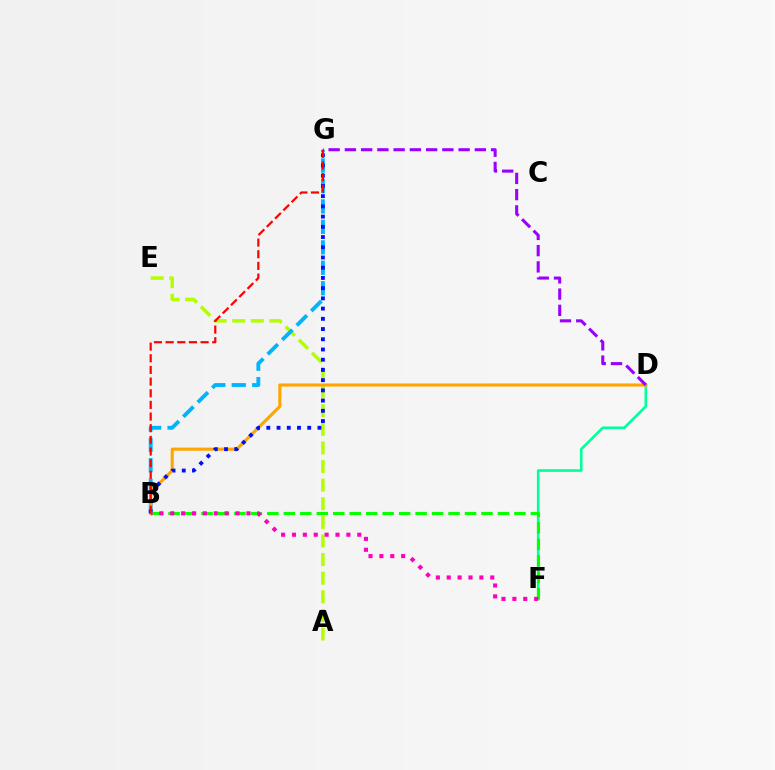{('A', 'E'): [{'color': '#b3ff00', 'line_style': 'dashed', 'thickness': 2.53}], ('D', 'F'): [{'color': '#00ff9d', 'line_style': 'solid', 'thickness': 1.88}], ('B', 'G'): [{'color': '#00b5ff', 'line_style': 'dashed', 'thickness': 2.78}, {'color': '#0010ff', 'line_style': 'dotted', 'thickness': 2.78}, {'color': '#ff0000', 'line_style': 'dashed', 'thickness': 1.58}], ('B', 'D'): [{'color': '#ffa500', 'line_style': 'solid', 'thickness': 2.23}], ('B', 'F'): [{'color': '#08ff00', 'line_style': 'dashed', 'thickness': 2.24}, {'color': '#ff00bd', 'line_style': 'dotted', 'thickness': 2.96}], ('D', 'G'): [{'color': '#9b00ff', 'line_style': 'dashed', 'thickness': 2.21}]}